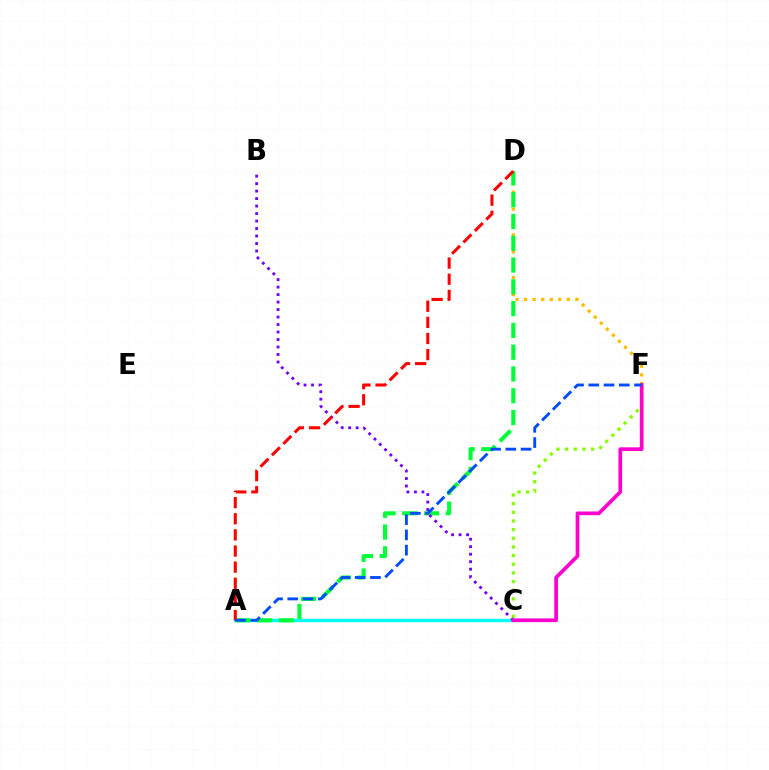{('C', 'F'): [{'color': '#84ff00', 'line_style': 'dotted', 'thickness': 2.35}, {'color': '#ff00cf', 'line_style': 'solid', 'thickness': 2.67}], ('D', 'F'): [{'color': '#ffbd00', 'line_style': 'dotted', 'thickness': 2.32}], ('A', 'C'): [{'color': '#00fff6', 'line_style': 'solid', 'thickness': 2.44}], ('A', 'D'): [{'color': '#00ff39', 'line_style': 'dashed', 'thickness': 2.96}, {'color': '#ff0000', 'line_style': 'dashed', 'thickness': 2.19}], ('B', 'C'): [{'color': '#7200ff', 'line_style': 'dotted', 'thickness': 2.03}], ('A', 'F'): [{'color': '#004bff', 'line_style': 'dashed', 'thickness': 2.07}]}